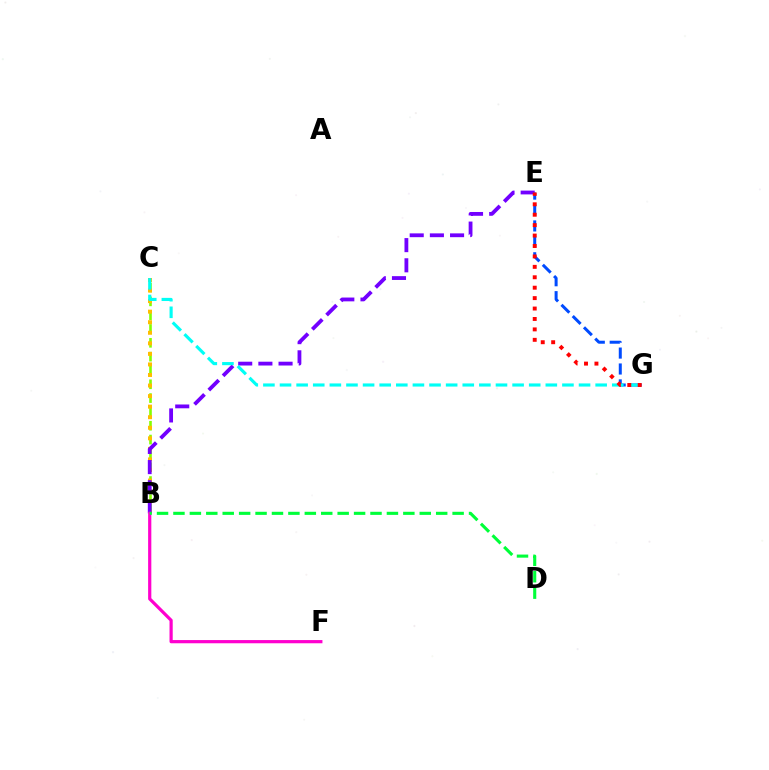{('B', 'C'): [{'color': '#84ff00', 'line_style': 'dashed', 'thickness': 1.88}, {'color': '#ffbd00', 'line_style': 'dotted', 'thickness': 2.87}], ('B', 'E'): [{'color': '#7200ff', 'line_style': 'dashed', 'thickness': 2.74}], ('B', 'F'): [{'color': '#ff00cf', 'line_style': 'solid', 'thickness': 2.31}], ('B', 'D'): [{'color': '#00ff39', 'line_style': 'dashed', 'thickness': 2.23}], ('E', 'G'): [{'color': '#004bff', 'line_style': 'dashed', 'thickness': 2.16}, {'color': '#ff0000', 'line_style': 'dotted', 'thickness': 2.83}], ('C', 'G'): [{'color': '#00fff6', 'line_style': 'dashed', 'thickness': 2.26}]}